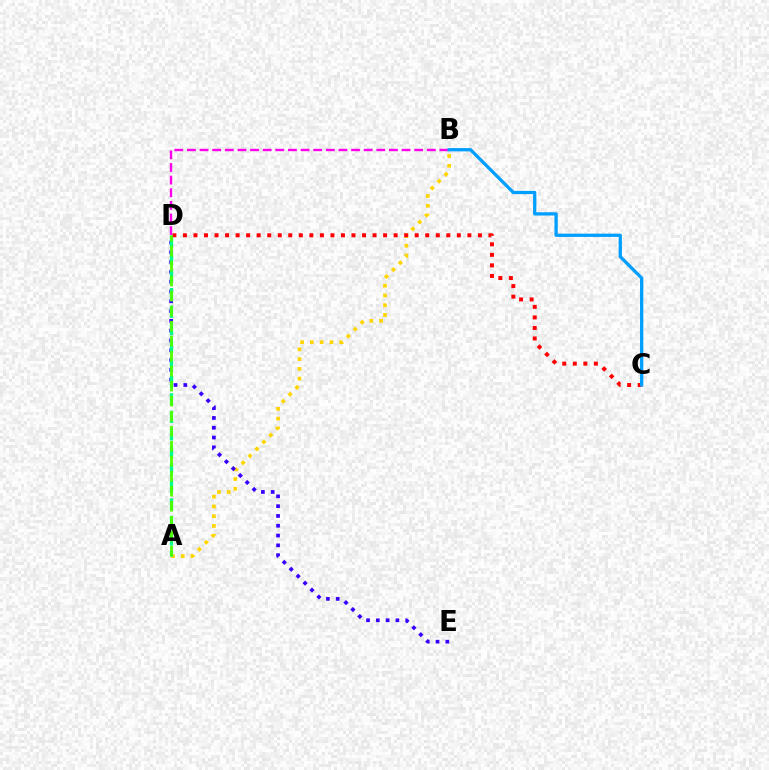{('A', 'B'): [{'color': '#ffd500', 'line_style': 'dotted', 'thickness': 2.65}], ('D', 'E'): [{'color': '#3700ff', 'line_style': 'dotted', 'thickness': 2.66}], ('A', 'D'): [{'color': '#00ff86', 'line_style': 'dashed', 'thickness': 2.38}, {'color': '#4fff00', 'line_style': 'dashed', 'thickness': 2.04}], ('B', 'D'): [{'color': '#ff00ed', 'line_style': 'dashed', 'thickness': 1.72}], ('C', 'D'): [{'color': '#ff0000', 'line_style': 'dotted', 'thickness': 2.86}], ('B', 'C'): [{'color': '#009eff', 'line_style': 'solid', 'thickness': 2.35}]}